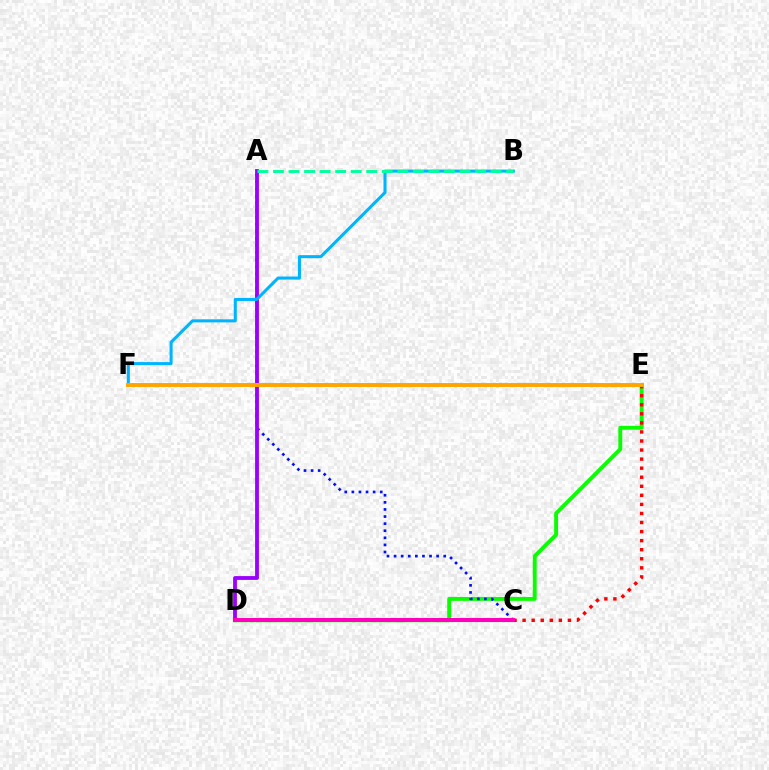{('D', 'E'): [{'color': '#08ff00', 'line_style': 'solid', 'thickness': 2.81}], ('A', 'C'): [{'color': '#0010ff', 'line_style': 'dotted', 'thickness': 1.93}], ('A', 'D'): [{'color': '#9b00ff', 'line_style': 'solid', 'thickness': 2.74}], ('C', 'D'): [{'color': '#b3ff00', 'line_style': 'solid', 'thickness': 2.04}, {'color': '#ff00bd', 'line_style': 'solid', 'thickness': 2.92}], ('B', 'F'): [{'color': '#00b5ff', 'line_style': 'solid', 'thickness': 2.2}], ('C', 'E'): [{'color': '#ff0000', 'line_style': 'dotted', 'thickness': 2.46}], ('A', 'B'): [{'color': '#00ff9d', 'line_style': 'dashed', 'thickness': 2.11}], ('E', 'F'): [{'color': '#ffa500', 'line_style': 'solid', 'thickness': 2.83}]}